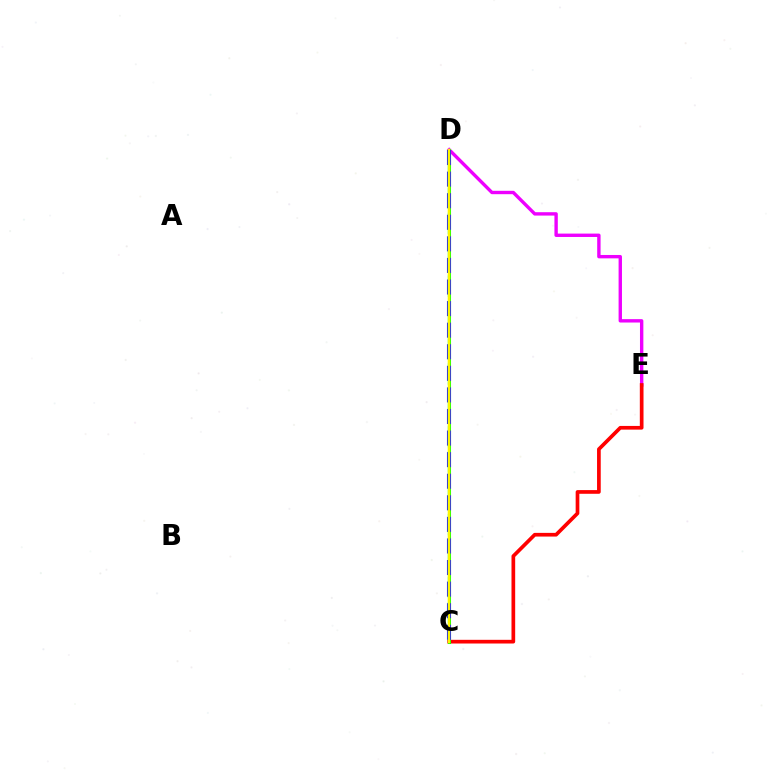{('D', 'E'): [{'color': '#ee00ff', 'line_style': 'solid', 'thickness': 2.43}], ('C', 'D'): [{'color': '#00fff6', 'line_style': 'dashed', 'thickness': 1.71}, {'color': '#08ff00', 'line_style': 'solid', 'thickness': 2.19}, {'color': '#0010ff', 'line_style': 'dashed', 'thickness': 2.93}, {'color': '#fcf500', 'line_style': 'solid', 'thickness': 1.78}], ('C', 'E'): [{'color': '#ff0000', 'line_style': 'solid', 'thickness': 2.66}]}